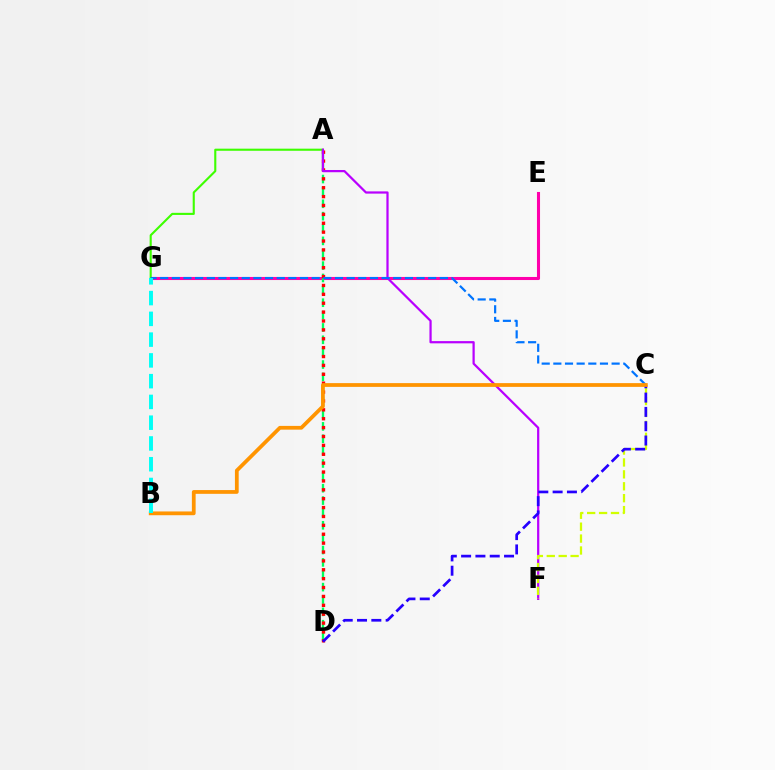{('E', 'G'): [{'color': '#ff00ac', 'line_style': 'solid', 'thickness': 2.21}], ('A', 'D'): [{'color': '#00ff5c', 'line_style': 'dashed', 'thickness': 1.68}, {'color': '#ff0000', 'line_style': 'dotted', 'thickness': 2.41}], ('A', 'G'): [{'color': '#3dff00', 'line_style': 'solid', 'thickness': 1.52}], ('A', 'F'): [{'color': '#b900ff', 'line_style': 'solid', 'thickness': 1.61}], ('C', 'F'): [{'color': '#d1ff00', 'line_style': 'dashed', 'thickness': 1.62}], ('C', 'G'): [{'color': '#0074ff', 'line_style': 'dashed', 'thickness': 1.58}], ('C', 'D'): [{'color': '#2500ff', 'line_style': 'dashed', 'thickness': 1.94}], ('B', 'C'): [{'color': '#ff9400', 'line_style': 'solid', 'thickness': 2.71}], ('B', 'G'): [{'color': '#00fff6', 'line_style': 'dashed', 'thickness': 2.82}]}